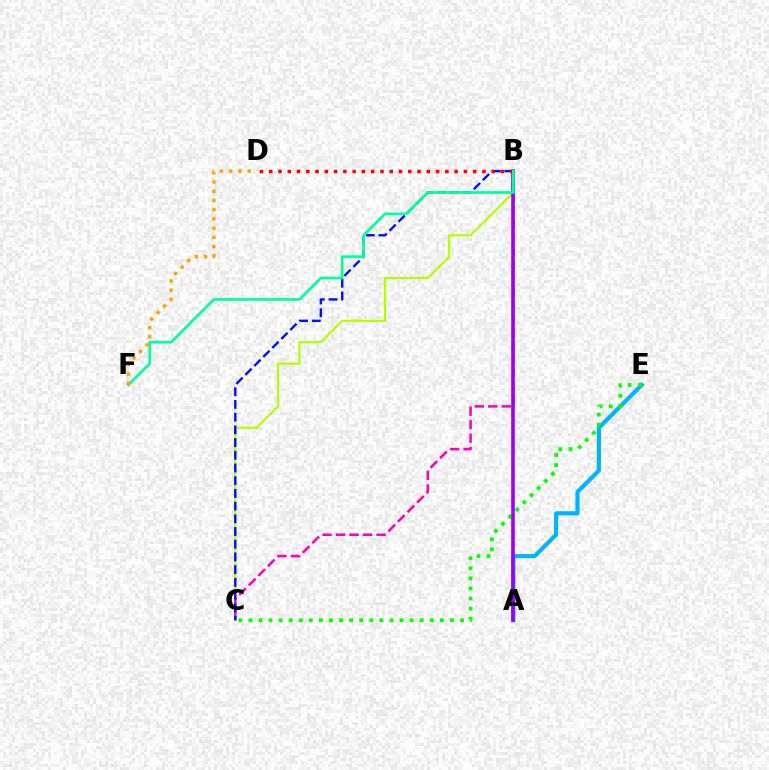{('B', 'C'): [{'color': '#b3ff00', 'line_style': 'solid', 'thickness': 1.58}, {'color': '#ff00bd', 'line_style': 'dashed', 'thickness': 1.83}, {'color': '#0010ff', 'line_style': 'dashed', 'thickness': 1.73}], ('A', 'E'): [{'color': '#00b5ff', 'line_style': 'solid', 'thickness': 2.99}], ('C', 'E'): [{'color': '#08ff00', 'line_style': 'dotted', 'thickness': 2.74}], ('A', 'B'): [{'color': '#9b00ff', 'line_style': 'solid', 'thickness': 2.6}], ('B', 'D'): [{'color': '#ff0000', 'line_style': 'dotted', 'thickness': 2.52}], ('B', 'F'): [{'color': '#00ff9d', 'line_style': 'solid', 'thickness': 1.94}], ('D', 'F'): [{'color': '#ffa500', 'line_style': 'dotted', 'thickness': 2.51}]}